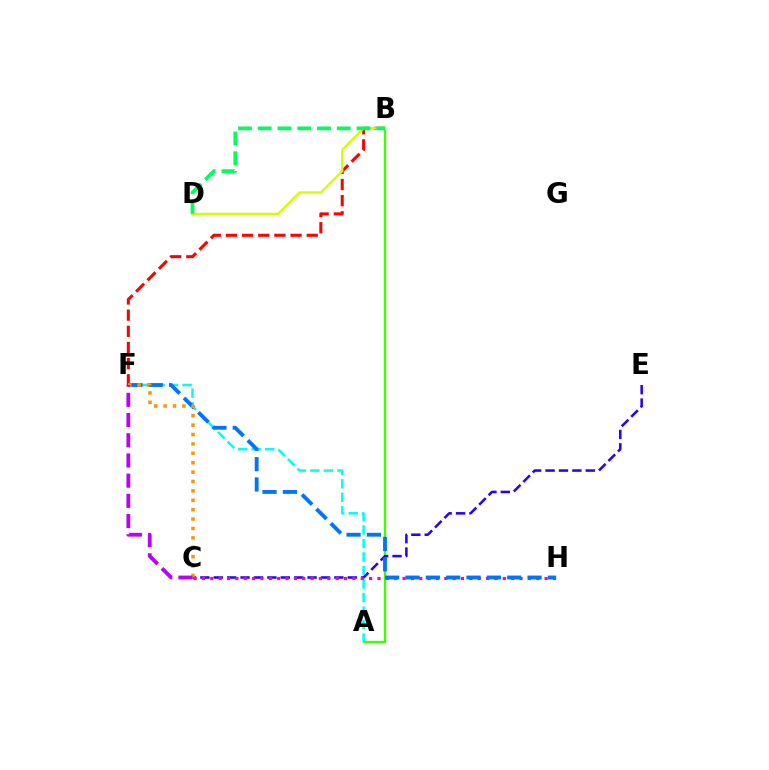{('A', 'B'): [{'color': '#3dff00', 'line_style': 'solid', 'thickness': 1.7}], ('A', 'F'): [{'color': '#00fff6', 'line_style': 'dashed', 'thickness': 1.84}], ('B', 'F'): [{'color': '#ff0000', 'line_style': 'dashed', 'thickness': 2.19}], ('C', 'E'): [{'color': '#2500ff', 'line_style': 'dashed', 'thickness': 1.82}], ('B', 'D'): [{'color': '#d1ff00', 'line_style': 'solid', 'thickness': 1.65}, {'color': '#00ff5c', 'line_style': 'dashed', 'thickness': 2.68}], ('C', 'H'): [{'color': '#ff00ac', 'line_style': 'dotted', 'thickness': 2.27}], ('F', 'H'): [{'color': '#0074ff', 'line_style': 'dashed', 'thickness': 2.76}], ('C', 'F'): [{'color': '#ff9400', 'line_style': 'dotted', 'thickness': 2.55}, {'color': '#b900ff', 'line_style': 'dashed', 'thickness': 2.74}]}